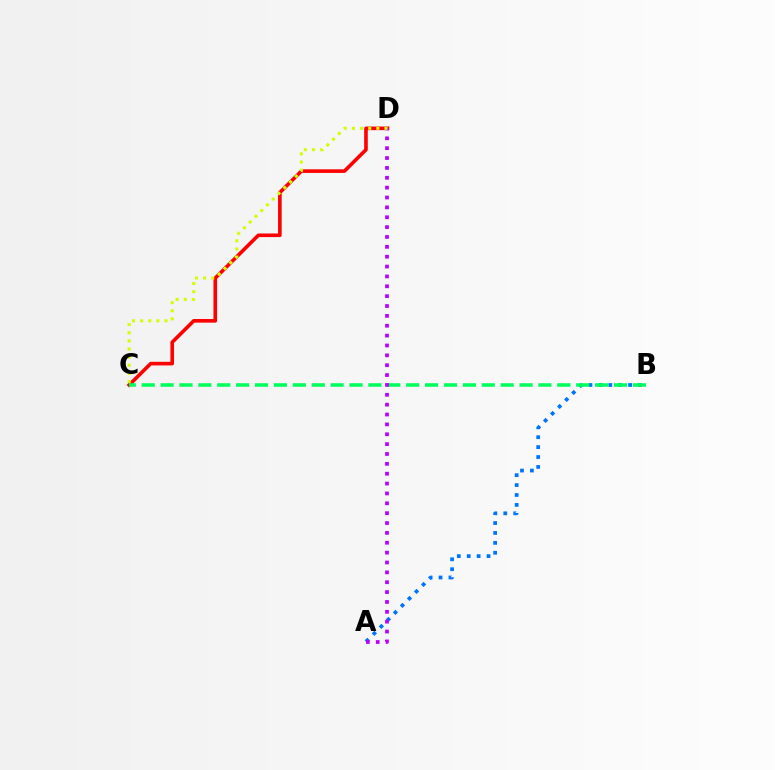{('A', 'B'): [{'color': '#0074ff', 'line_style': 'dotted', 'thickness': 2.69}], ('C', 'D'): [{'color': '#ff0000', 'line_style': 'solid', 'thickness': 2.61}, {'color': '#d1ff00', 'line_style': 'dotted', 'thickness': 2.21}], ('B', 'C'): [{'color': '#00ff5c', 'line_style': 'dashed', 'thickness': 2.57}], ('A', 'D'): [{'color': '#b900ff', 'line_style': 'dotted', 'thickness': 2.68}]}